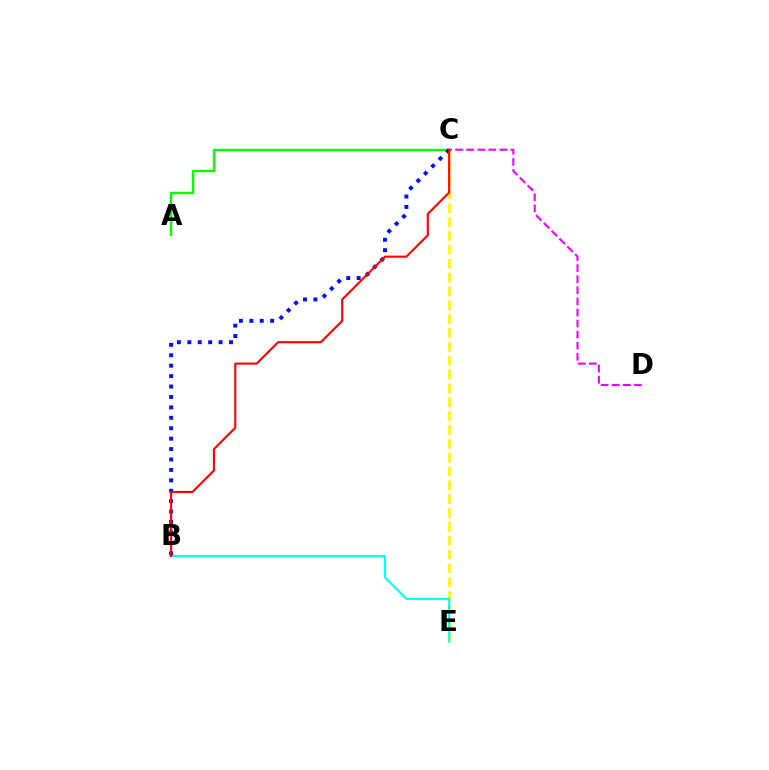{('C', 'E'): [{'color': '#fcf500', 'line_style': 'dashed', 'thickness': 1.88}], ('C', 'D'): [{'color': '#ee00ff', 'line_style': 'dashed', 'thickness': 1.5}], ('A', 'C'): [{'color': '#08ff00', 'line_style': 'solid', 'thickness': 1.73}], ('B', 'E'): [{'color': '#00fff6', 'line_style': 'solid', 'thickness': 1.51}], ('B', 'C'): [{'color': '#0010ff', 'line_style': 'dotted', 'thickness': 2.83}, {'color': '#ff0000', 'line_style': 'solid', 'thickness': 1.51}]}